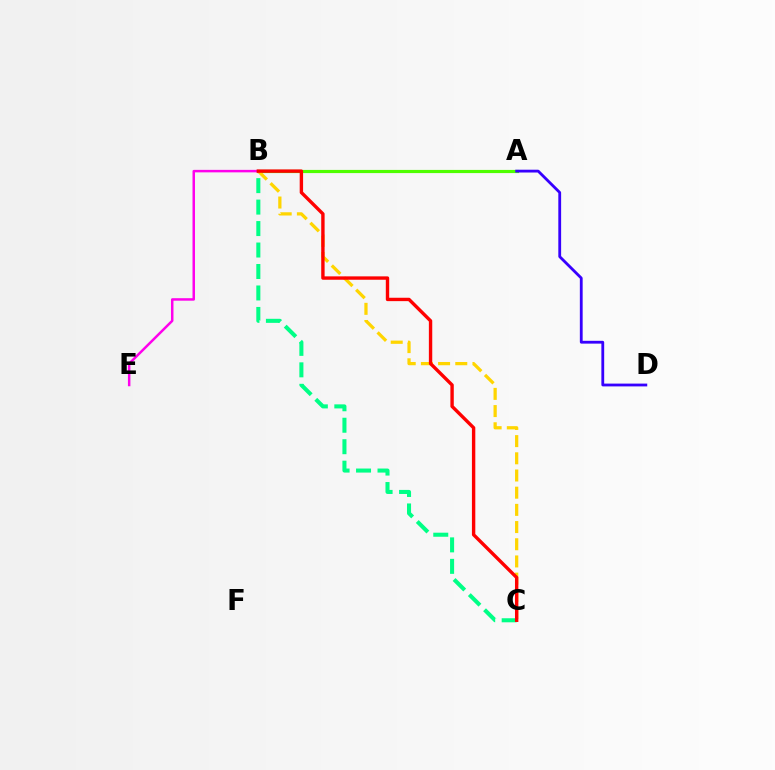{('A', 'B'): [{'color': '#009eff', 'line_style': 'solid', 'thickness': 2.04}, {'color': '#4fff00', 'line_style': 'solid', 'thickness': 2.28}], ('B', 'C'): [{'color': '#ffd500', 'line_style': 'dashed', 'thickness': 2.34}, {'color': '#00ff86', 'line_style': 'dashed', 'thickness': 2.92}, {'color': '#ff0000', 'line_style': 'solid', 'thickness': 2.44}], ('B', 'E'): [{'color': '#ff00ed', 'line_style': 'solid', 'thickness': 1.79}], ('A', 'D'): [{'color': '#3700ff', 'line_style': 'solid', 'thickness': 2.02}]}